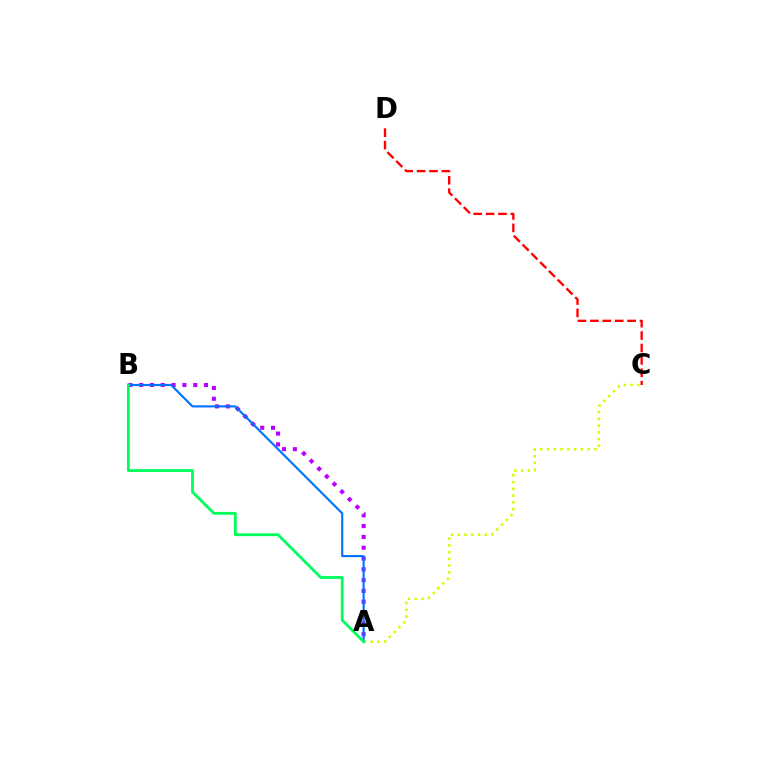{('C', 'D'): [{'color': '#ff0000', 'line_style': 'dashed', 'thickness': 1.69}], ('A', 'C'): [{'color': '#d1ff00', 'line_style': 'dotted', 'thickness': 1.84}], ('A', 'B'): [{'color': '#b900ff', 'line_style': 'dotted', 'thickness': 2.94}, {'color': '#0074ff', 'line_style': 'solid', 'thickness': 1.55}, {'color': '#00ff5c', 'line_style': 'solid', 'thickness': 2.03}]}